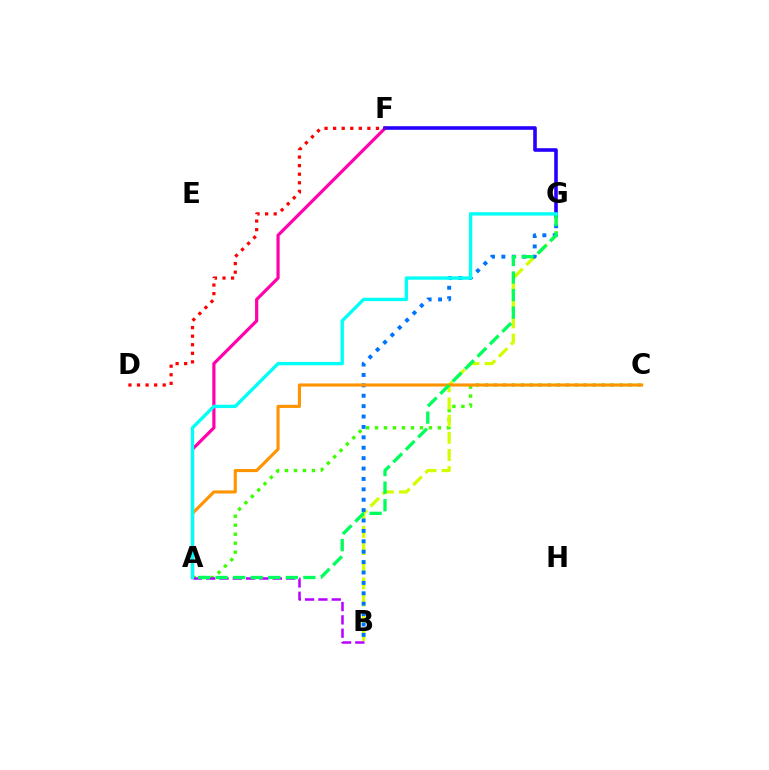{('A', 'C'): [{'color': '#3dff00', 'line_style': 'dotted', 'thickness': 2.44}, {'color': '#ff9400', 'line_style': 'solid', 'thickness': 2.24}], ('A', 'B'): [{'color': '#b900ff', 'line_style': 'dashed', 'thickness': 1.81}], ('B', 'G'): [{'color': '#d1ff00', 'line_style': 'dashed', 'thickness': 2.33}, {'color': '#0074ff', 'line_style': 'dotted', 'thickness': 2.82}], ('A', 'F'): [{'color': '#ff00ac', 'line_style': 'solid', 'thickness': 2.3}], ('F', 'G'): [{'color': '#2500ff', 'line_style': 'solid', 'thickness': 2.59}], ('A', 'G'): [{'color': '#00ff5c', 'line_style': 'dashed', 'thickness': 2.38}, {'color': '#00fff6', 'line_style': 'solid', 'thickness': 2.4}], ('D', 'F'): [{'color': '#ff0000', 'line_style': 'dotted', 'thickness': 2.33}]}